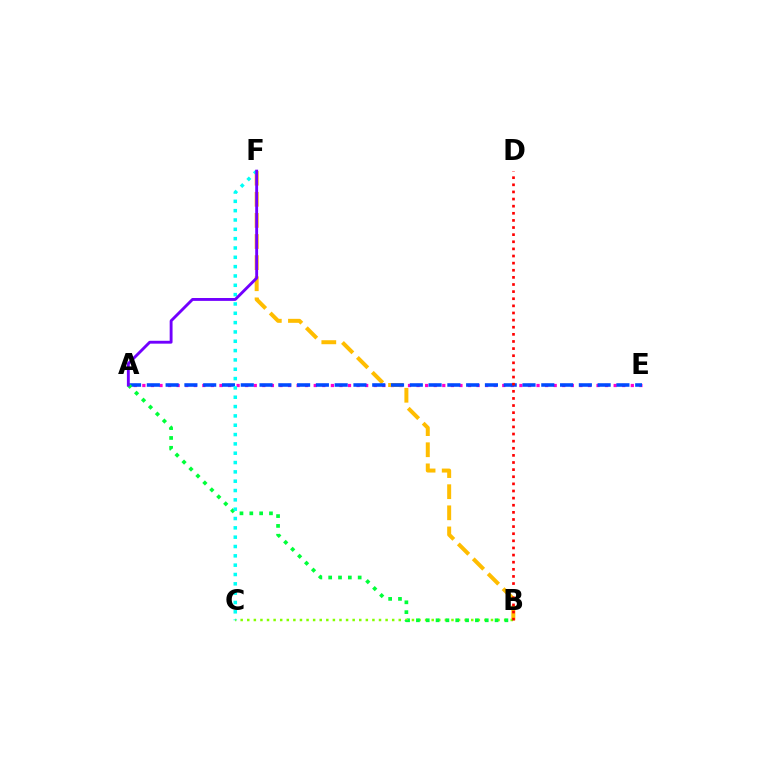{('A', 'E'): [{'color': '#ff00cf', 'line_style': 'dotted', 'thickness': 2.33}, {'color': '#004bff', 'line_style': 'dashed', 'thickness': 2.55}], ('B', 'F'): [{'color': '#ffbd00', 'line_style': 'dashed', 'thickness': 2.87}], ('B', 'C'): [{'color': '#84ff00', 'line_style': 'dotted', 'thickness': 1.79}], ('A', 'B'): [{'color': '#00ff39', 'line_style': 'dotted', 'thickness': 2.67}], ('B', 'D'): [{'color': '#ff0000', 'line_style': 'dotted', 'thickness': 1.93}], ('C', 'F'): [{'color': '#00fff6', 'line_style': 'dotted', 'thickness': 2.53}], ('A', 'F'): [{'color': '#7200ff', 'line_style': 'solid', 'thickness': 2.07}]}